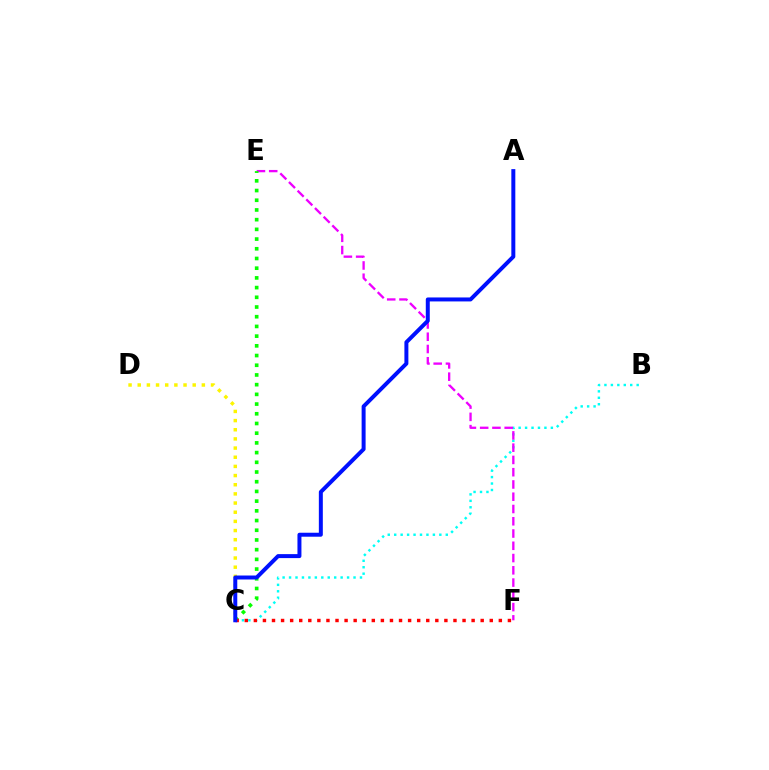{('B', 'C'): [{'color': '#00fff6', 'line_style': 'dotted', 'thickness': 1.75}], ('E', 'F'): [{'color': '#ee00ff', 'line_style': 'dashed', 'thickness': 1.67}], ('C', 'D'): [{'color': '#fcf500', 'line_style': 'dotted', 'thickness': 2.49}], ('C', 'E'): [{'color': '#08ff00', 'line_style': 'dotted', 'thickness': 2.64}], ('C', 'F'): [{'color': '#ff0000', 'line_style': 'dotted', 'thickness': 2.47}], ('A', 'C'): [{'color': '#0010ff', 'line_style': 'solid', 'thickness': 2.86}]}